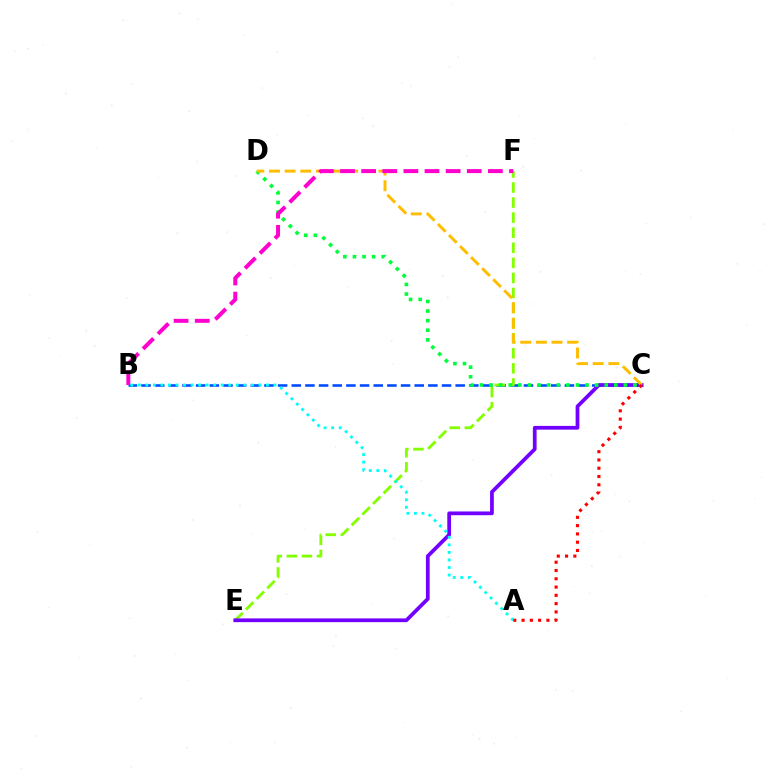{('B', 'C'): [{'color': '#004bff', 'line_style': 'dashed', 'thickness': 1.86}], ('E', 'F'): [{'color': '#84ff00', 'line_style': 'dashed', 'thickness': 2.05}], ('C', 'E'): [{'color': '#7200ff', 'line_style': 'solid', 'thickness': 2.7}], ('C', 'D'): [{'color': '#00ff39', 'line_style': 'dotted', 'thickness': 2.61}, {'color': '#ffbd00', 'line_style': 'dashed', 'thickness': 2.12}], ('B', 'F'): [{'color': '#ff00cf', 'line_style': 'dashed', 'thickness': 2.87}], ('A', 'B'): [{'color': '#00fff6', 'line_style': 'dotted', 'thickness': 2.05}], ('A', 'C'): [{'color': '#ff0000', 'line_style': 'dotted', 'thickness': 2.25}]}